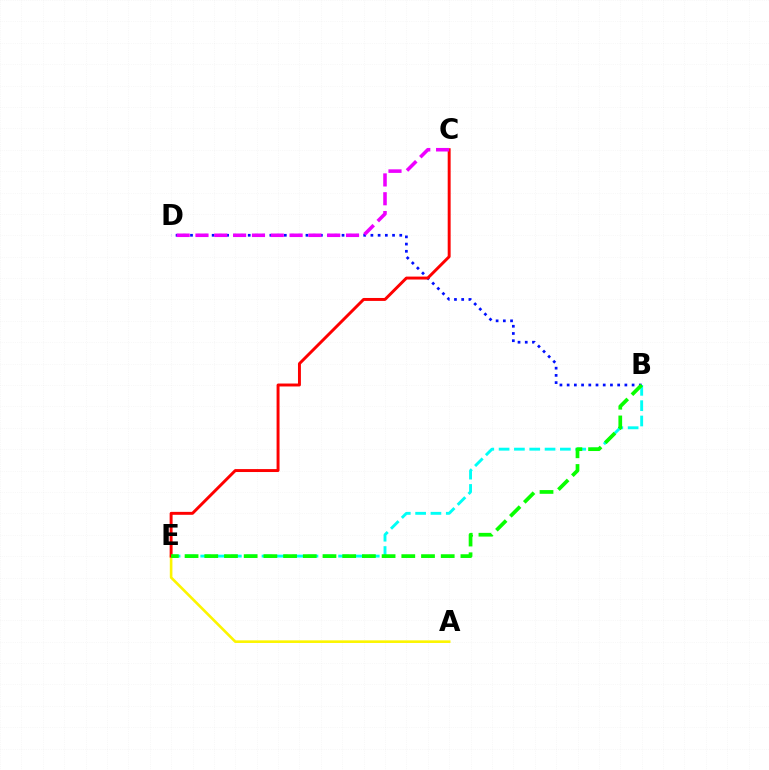{('B', 'E'): [{'color': '#00fff6', 'line_style': 'dashed', 'thickness': 2.08}, {'color': '#08ff00', 'line_style': 'dashed', 'thickness': 2.68}], ('B', 'D'): [{'color': '#0010ff', 'line_style': 'dotted', 'thickness': 1.96}], ('A', 'E'): [{'color': '#fcf500', 'line_style': 'solid', 'thickness': 1.89}], ('C', 'E'): [{'color': '#ff0000', 'line_style': 'solid', 'thickness': 2.12}], ('C', 'D'): [{'color': '#ee00ff', 'line_style': 'dashed', 'thickness': 2.56}]}